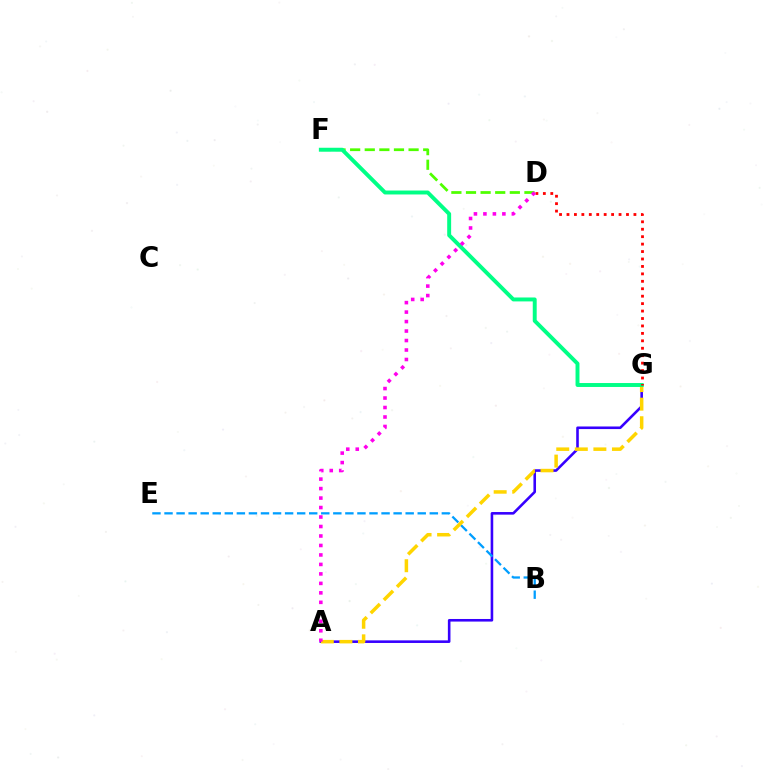{('A', 'G'): [{'color': '#3700ff', 'line_style': 'solid', 'thickness': 1.87}, {'color': '#ffd500', 'line_style': 'dashed', 'thickness': 2.52}], ('B', 'E'): [{'color': '#009eff', 'line_style': 'dashed', 'thickness': 1.64}], ('D', 'F'): [{'color': '#4fff00', 'line_style': 'dashed', 'thickness': 1.98}], ('F', 'G'): [{'color': '#00ff86', 'line_style': 'solid', 'thickness': 2.83}], ('D', 'G'): [{'color': '#ff0000', 'line_style': 'dotted', 'thickness': 2.02}], ('A', 'D'): [{'color': '#ff00ed', 'line_style': 'dotted', 'thickness': 2.58}]}